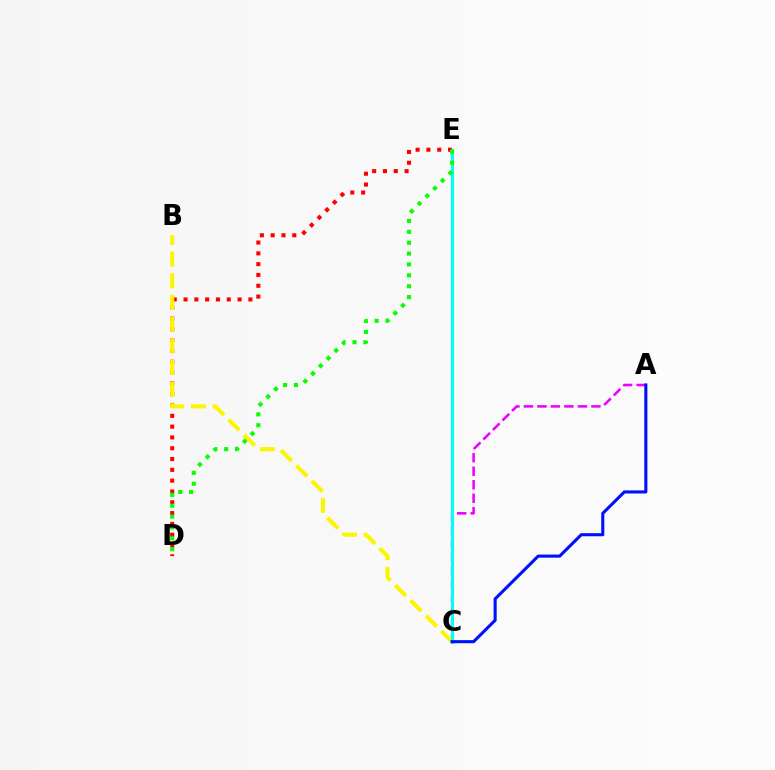{('A', 'C'): [{'color': '#ee00ff', 'line_style': 'dashed', 'thickness': 1.83}, {'color': '#0010ff', 'line_style': 'solid', 'thickness': 2.22}], ('D', 'E'): [{'color': '#ff0000', 'line_style': 'dotted', 'thickness': 2.94}, {'color': '#08ff00', 'line_style': 'dotted', 'thickness': 2.96}], ('B', 'C'): [{'color': '#fcf500', 'line_style': 'dashed', 'thickness': 2.94}], ('C', 'E'): [{'color': '#00fff6', 'line_style': 'solid', 'thickness': 2.19}]}